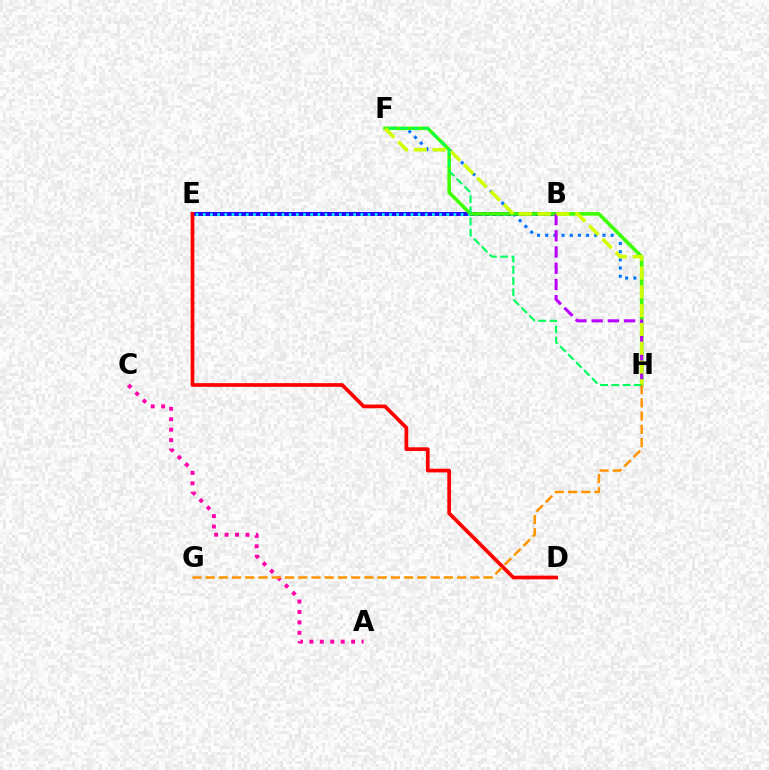{('F', 'H'): [{'color': '#0074ff', 'line_style': 'dotted', 'thickness': 2.22}, {'color': '#3dff00', 'line_style': 'solid', 'thickness': 2.56}, {'color': '#d1ff00', 'line_style': 'dashed', 'thickness': 2.55}, {'color': '#00ff5c', 'line_style': 'dashed', 'thickness': 1.52}], ('B', 'E'): [{'color': '#2500ff', 'line_style': 'solid', 'thickness': 2.85}, {'color': '#00fff6', 'line_style': 'dotted', 'thickness': 1.95}], ('B', 'H'): [{'color': '#b900ff', 'line_style': 'dashed', 'thickness': 2.2}], ('A', 'C'): [{'color': '#ff00ac', 'line_style': 'dotted', 'thickness': 2.83}], ('D', 'E'): [{'color': '#ff0000', 'line_style': 'solid', 'thickness': 2.66}], ('G', 'H'): [{'color': '#ff9400', 'line_style': 'dashed', 'thickness': 1.8}]}